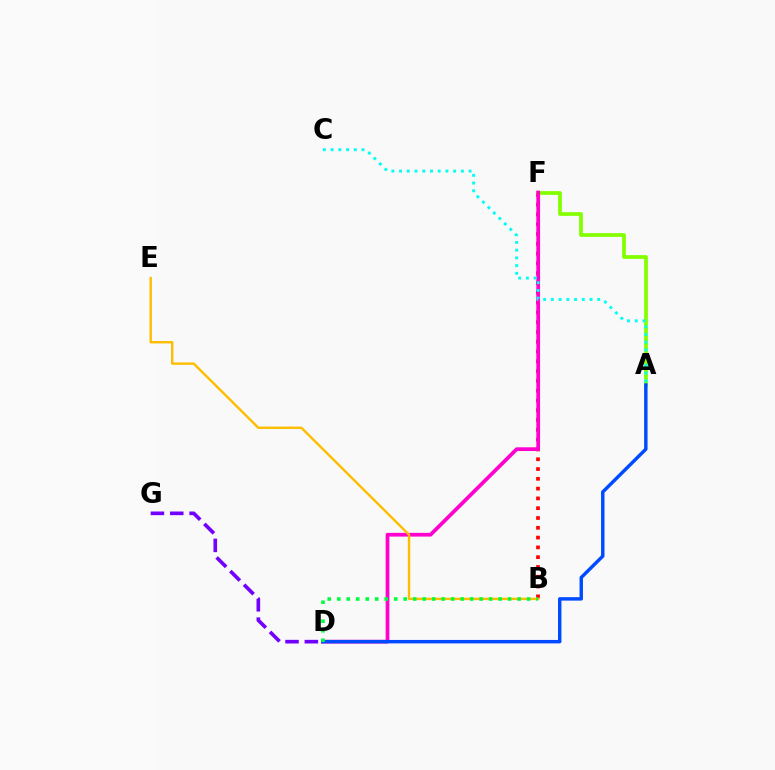{('D', 'G'): [{'color': '#7200ff', 'line_style': 'dashed', 'thickness': 2.63}], ('B', 'F'): [{'color': '#ff0000', 'line_style': 'dotted', 'thickness': 2.66}], ('A', 'F'): [{'color': '#84ff00', 'line_style': 'solid', 'thickness': 2.7}], ('D', 'F'): [{'color': '#ff00cf', 'line_style': 'solid', 'thickness': 2.69}], ('A', 'D'): [{'color': '#004bff', 'line_style': 'solid', 'thickness': 2.48}], ('B', 'E'): [{'color': '#ffbd00', 'line_style': 'solid', 'thickness': 1.72}], ('A', 'C'): [{'color': '#00fff6', 'line_style': 'dotted', 'thickness': 2.1}], ('B', 'D'): [{'color': '#00ff39', 'line_style': 'dotted', 'thickness': 2.58}]}